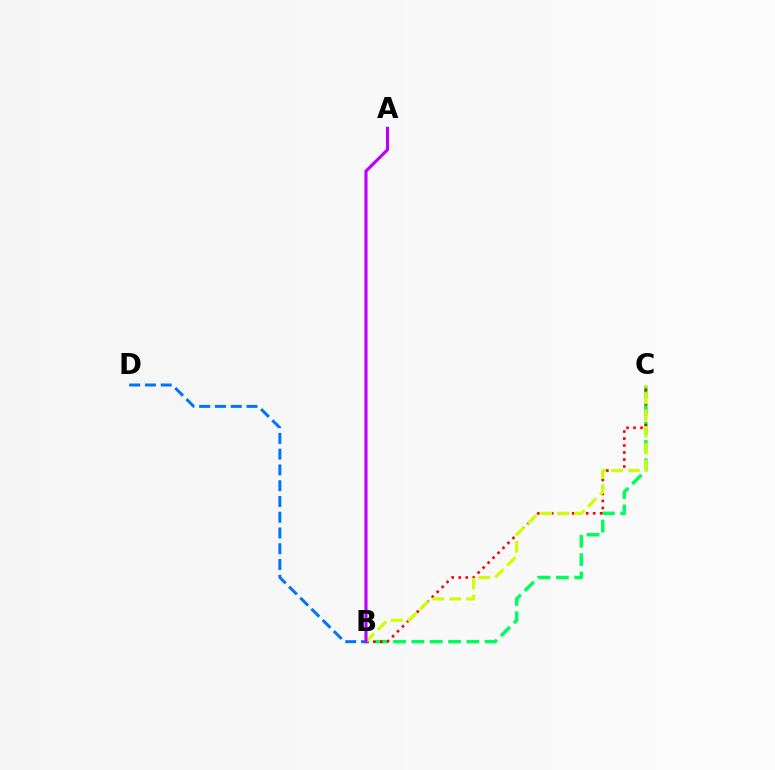{('B', 'D'): [{'color': '#0074ff', 'line_style': 'dashed', 'thickness': 2.14}], ('B', 'C'): [{'color': '#00ff5c', 'line_style': 'dashed', 'thickness': 2.49}, {'color': '#ff0000', 'line_style': 'dotted', 'thickness': 1.9}, {'color': '#d1ff00', 'line_style': 'dashed', 'thickness': 2.29}], ('A', 'B'): [{'color': '#b900ff', 'line_style': 'solid', 'thickness': 2.24}]}